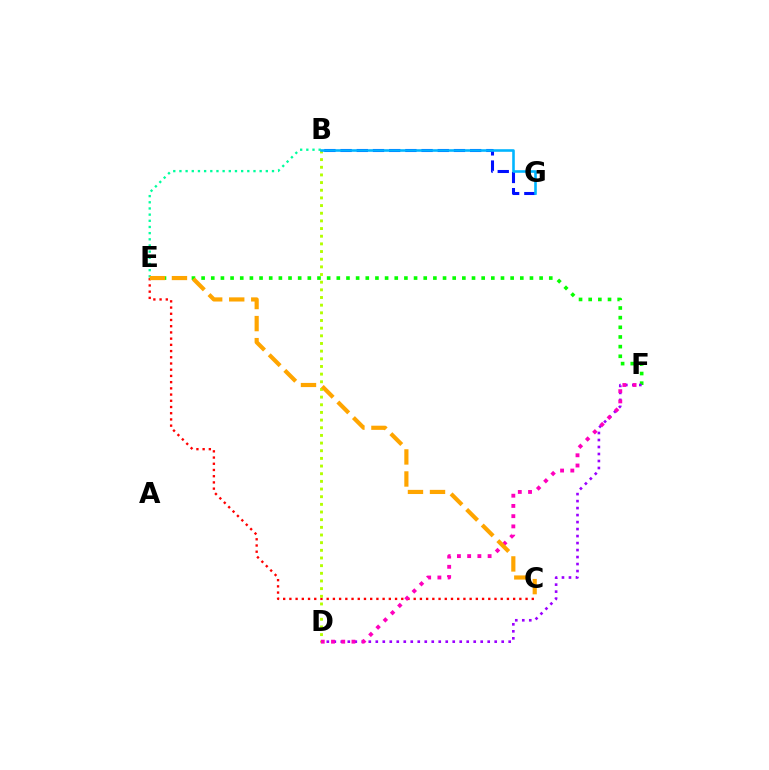{('E', 'F'): [{'color': '#08ff00', 'line_style': 'dotted', 'thickness': 2.62}], ('B', 'E'): [{'color': '#00ff9d', 'line_style': 'dotted', 'thickness': 1.68}], ('C', 'E'): [{'color': '#ff0000', 'line_style': 'dotted', 'thickness': 1.69}, {'color': '#ffa500', 'line_style': 'dashed', 'thickness': 2.99}], ('D', 'F'): [{'color': '#9b00ff', 'line_style': 'dotted', 'thickness': 1.9}, {'color': '#ff00bd', 'line_style': 'dotted', 'thickness': 2.78}], ('B', 'G'): [{'color': '#0010ff', 'line_style': 'dashed', 'thickness': 2.2}, {'color': '#00b5ff', 'line_style': 'solid', 'thickness': 1.87}], ('B', 'D'): [{'color': '#b3ff00', 'line_style': 'dotted', 'thickness': 2.08}]}